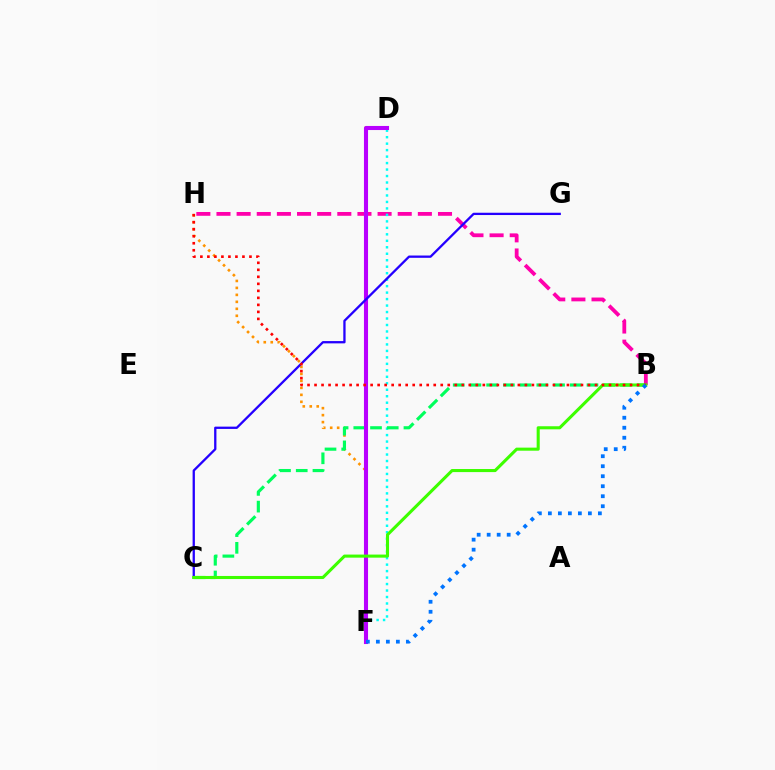{('F', 'H'): [{'color': '#ff9400', 'line_style': 'dotted', 'thickness': 1.89}], ('B', 'H'): [{'color': '#ff00ac', 'line_style': 'dashed', 'thickness': 2.74}, {'color': '#ff0000', 'line_style': 'dotted', 'thickness': 1.9}], ('D', 'F'): [{'color': '#00fff6', 'line_style': 'dotted', 'thickness': 1.76}, {'color': '#d1ff00', 'line_style': 'solid', 'thickness': 2.75}, {'color': '#b900ff', 'line_style': 'solid', 'thickness': 2.94}], ('B', 'C'): [{'color': '#00ff5c', 'line_style': 'dashed', 'thickness': 2.27}, {'color': '#3dff00', 'line_style': 'solid', 'thickness': 2.21}], ('C', 'G'): [{'color': '#2500ff', 'line_style': 'solid', 'thickness': 1.65}], ('B', 'F'): [{'color': '#0074ff', 'line_style': 'dotted', 'thickness': 2.72}]}